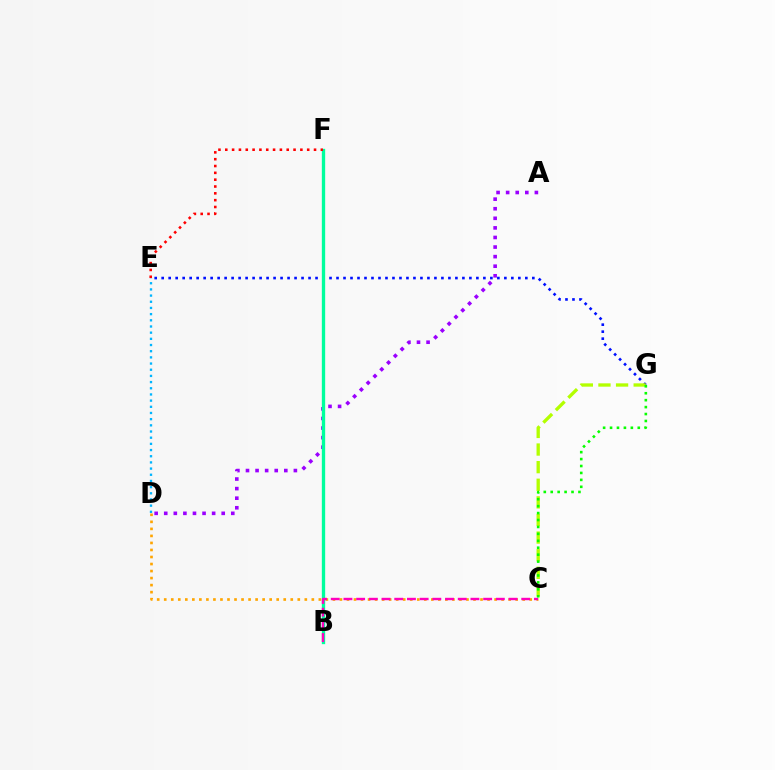{('C', 'D'): [{'color': '#ffa500', 'line_style': 'dotted', 'thickness': 1.91}], ('E', 'G'): [{'color': '#0010ff', 'line_style': 'dotted', 'thickness': 1.9}], ('A', 'D'): [{'color': '#9b00ff', 'line_style': 'dotted', 'thickness': 2.6}], ('B', 'F'): [{'color': '#00ff9d', 'line_style': 'solid', 'thickness': 2.4}], ('B', 'C'): [{'color': '#ff00bd', 'line_style': 'dashed', 'thickness': 1.73}], ('E', 'F'): [{'color': '#ff0000', 'line_style': 'dotted', 'thickness': 1.85}], ('D', 'E'): [{'color': '#00b5ff', 'line_style': 'dotted', 'thickness': 1.68}], ('C', 'G'): [{'color': '#b3ff00', 'line_style': 'dashed', 'thickness': 2.39}, {'color': '#08ff00', 'line_style': 'dotted', 'thickness': 1.88}]}